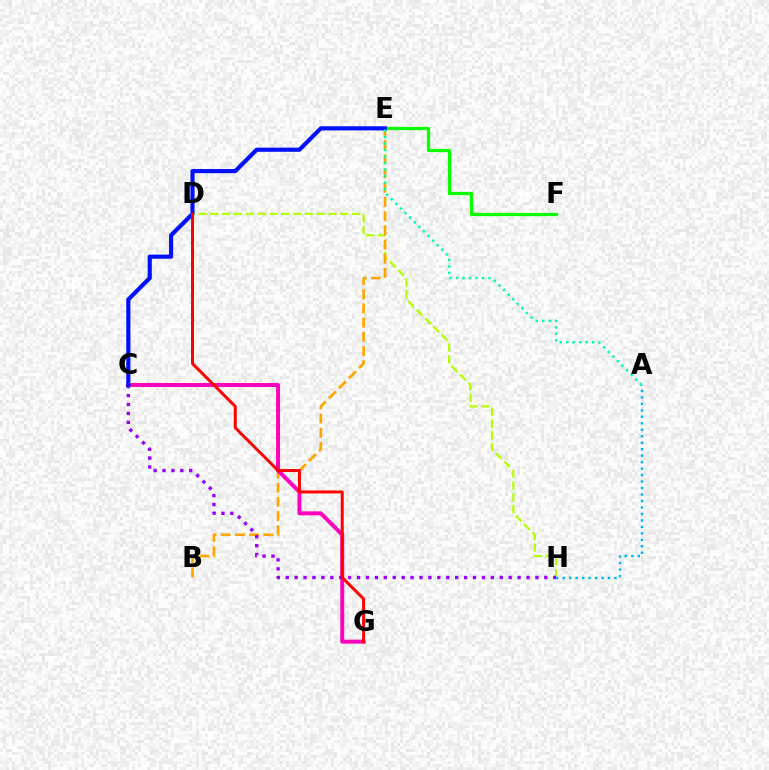{('D', 'H'): [{'color': '#b3ff00', 'line_style': 'dashed', 'thickness': 1.6}], ('B', 'E'): [{'color': '#ffa500', 'line_style': 'dashed', 'thickness': 1.93}], ('A', 'H'): [{'color': '#00b5ff', 'line_style': 'dotted', 'thickness': 1.76}], ('C', 'G'): [{'color': '#ff00bd', 'line_style': 'solid', 'thickness': 2.84}], ('E', 'F'): [{'color': '#08ff00', 'line_style': 'solid', 'thickness': 2.34}], ('C', 'H'): [{'color': '#9b00ff', 'line_style': 'dotted', 'thickness': 2.42}], ('C', 'E'): [{'color': '#0010ff', 'line_style': 'solid', 'thickness': 2.99}], ('A', 'E'): [{'color': '#00ff9d', 'line_style': 'dotted', 'thickness': 1.76}], ('D', 'G'): [{'color': '#ff0000', 'line_style': 'solid', 'thickness': 2.14}]}